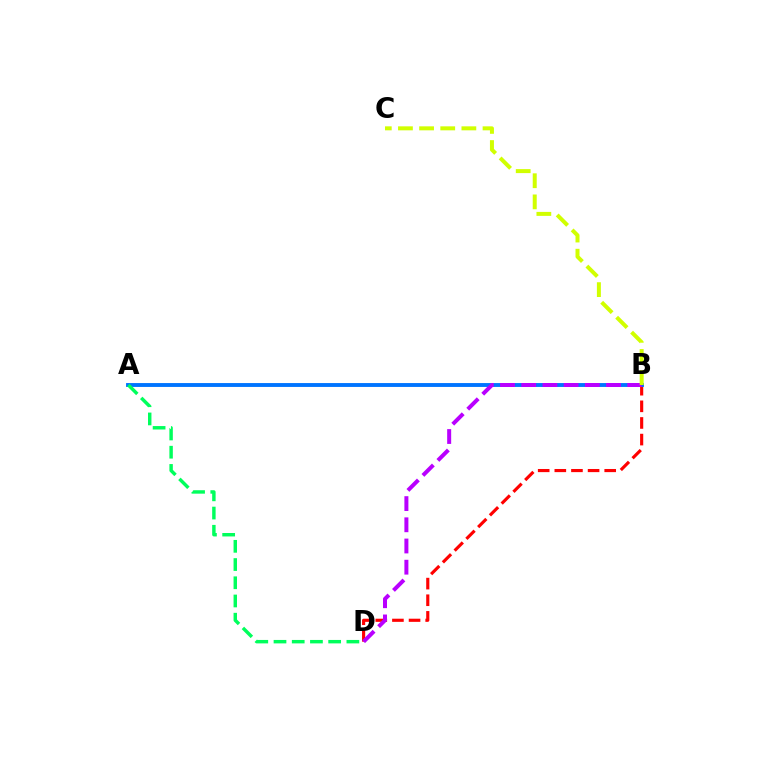{('B', 'D'): [{'color': '#ff0000', 'line_style': 'dashed', 'thickness': 2.26}, {'color': '#b900ff', 'line_style': 'dashed', 'thickness': 2.88}], ('A', 'B'): [{'color': '#0074ff', 'line_style': 'solid', 'thickness': 2.79}], ('A', 'D'): [{'color': '#00ff5c', 'line_style': 'dashed', 'thickness': 2.48}], ('B', 'C'): [{'color': '#d1ff00', 'line_style': 'dashed', 'thickness': 2.87}]}